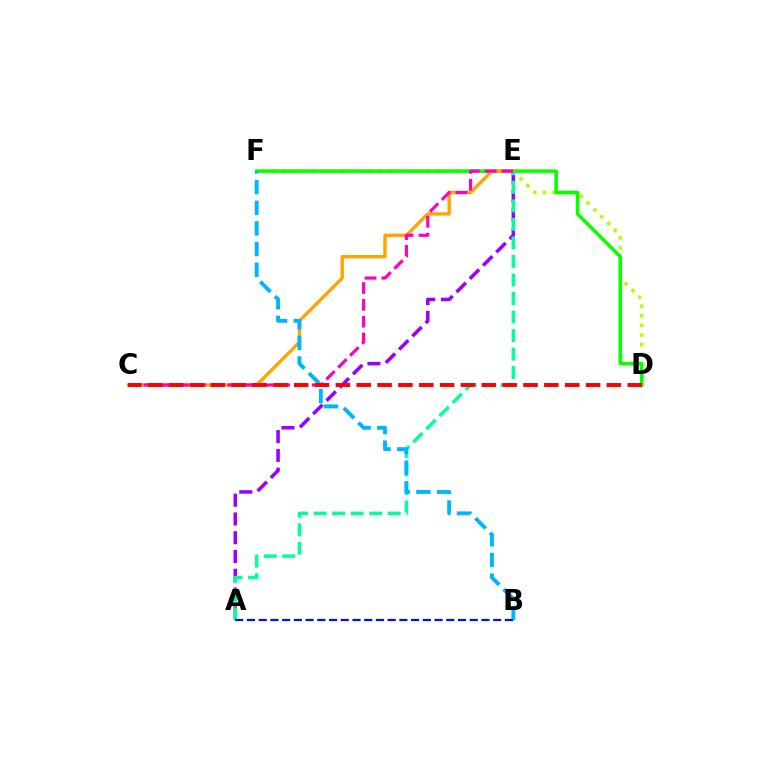{('D', 'F'): [{'color': '#b3ff00', 'line_style': 'dotted', 'thickness': 2.62}, {'color': '#08ff00', 'line_style': 'solid', 'thickness': 2.56}], ('A', 'E'): [{'color': '#9b00ff', 'line_style': 'dashed', 'thickness': 2.55}, {'color': '#00ff9d', 'line_style': 'dashed', 'thickness': 2.52}], ('C', 'E'): [{'color': '#ffa500', 'line_style': 'solid', 'thickness': 2.44}, {'color': '#ff00bd', 'line_style': 'dashed', 'thickness': 2.29}], ('B', 'F'): [{'color': '#00b5ff', 'line_style': 'dashed', 'thickness': 2.81}], ('C', 'D'): [{'color': '#ff0000', 'line_style': 'dashed', 'thickness': 2.83}], ('A', 'B'): [{'color': '#0010ff', 'line_style': 'dashed', 'thickness': 1.59}]}